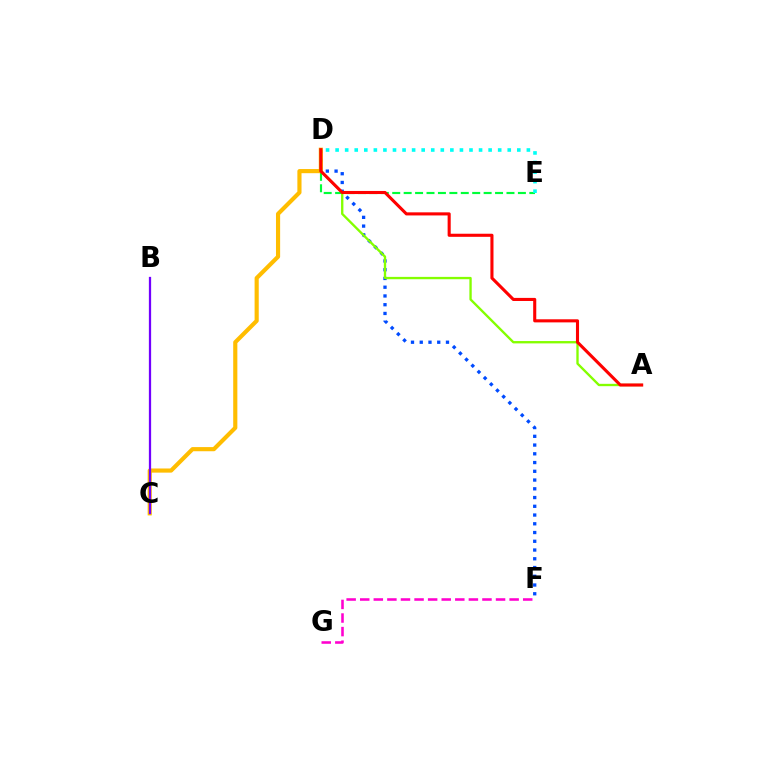{('F', 'G'): [{'color': '#ff00cf', 'line_style': 'dashed', 'thickness': 1.85}], ('D', 'F'): [{'color': '#004bff', 'line_style': 'dotted', 'thickness': 2.38}], ('D', 'E'): [{'color': '#00ff39', 'line_style': 'dashed', 'thickness': 1.55}, {'color': '#00fff6', 'line_style': 'dotted', 'thickness': 2.6}], ('C', 'D'): [{'color': '#ffbd00', 'line_style': 'solid', 'thickness': 2.98}], ('A', 'D'): [{'color': '#84ff00', 'line_style': 'solid', 'thickness': 1.69}, {'color': '#ff0000', 'line_style': 'solid', 'thickness': 2.22}], ('B', 'C'): [{'color': '#7200ff', 'line_style': 'solid', 'thickness': 1.63}]}